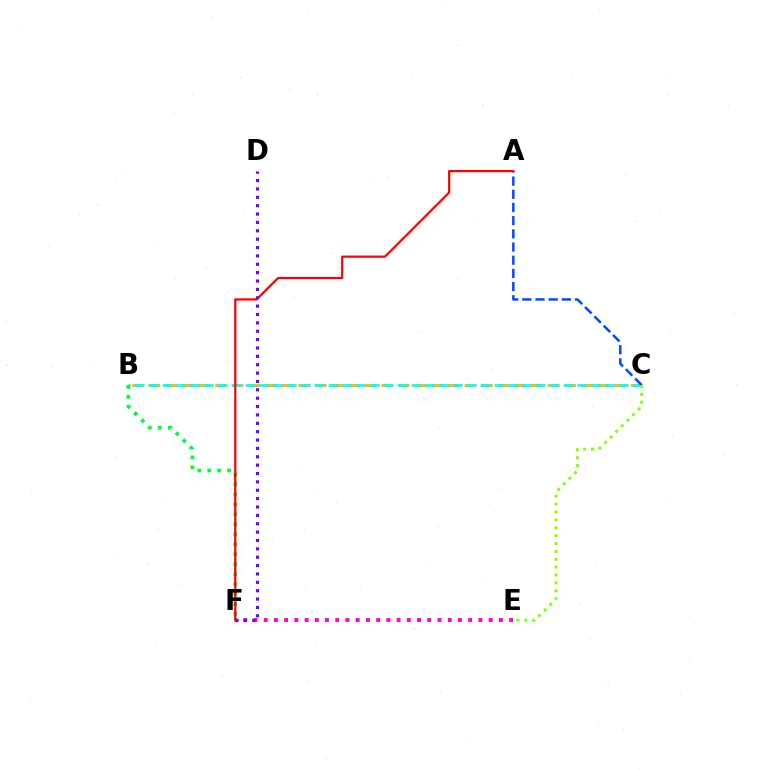{('B', 'C'): [{'color': '#ffbd00', 'line_style': 'dashed', 'thickness': 2.26}, {'color': '#00fff6', 'line_style': 'dashed', 'thickness': 1.88}], ('E', 'F'): [{'color': '#ff00cf', 'line_style': 'dotted', 'thickness': 2.78}], ('B', 'F'): [{'color': '#00ff39', 'line_style': 'dotted', 'thickness': 2.71}], ('A', 'C'): [{'color': '#004bff', 'line_style': 'dashed', 'thickness': 1.79}], ('A', 'F'): [{'color': '#ff0000', 'line_style': 'solid', 'thickness': 1.6}], ('D', 'F'): [{'color': '#7200ff', 'line_style': 'dotted', 'thickness': 2.27}], ('C', 'E'): [{'color': '#84ff00', 'line_style': 'dotted', 'thickness': 2.14}]}